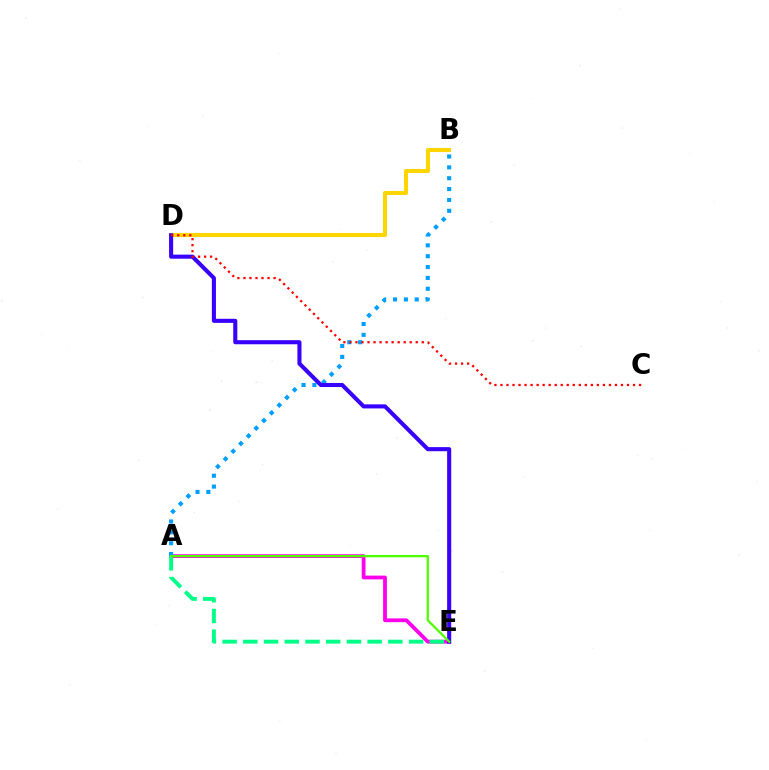{('B', 'D'): [{'color': '#ffd500', 'line_style': 'solid', 'thickness': 2.93}], ('A', 'E'): [{'color': '#ff00ed', 'line_style': 'solid', 'thickness': 2.73}, {'color': '#00ff86', 'line_style': 'dashed', 'thickness': 2.81}, {'color': '#4fff00', 'line_style': 'solid', 'thickness': 1.63}], ('A', 'B'): [{'color': '#009eff', 'line_style': 'dotted', 'thickness': 2.95}], ('D', 'E'): [{'color': '#3700ff', 'line_style': 'solid', 'thickness': 2.94}], ('C', 'D'): [{'color': '#ff0000', 'line_style': 'dotted', 'thickness': 1.64}]}